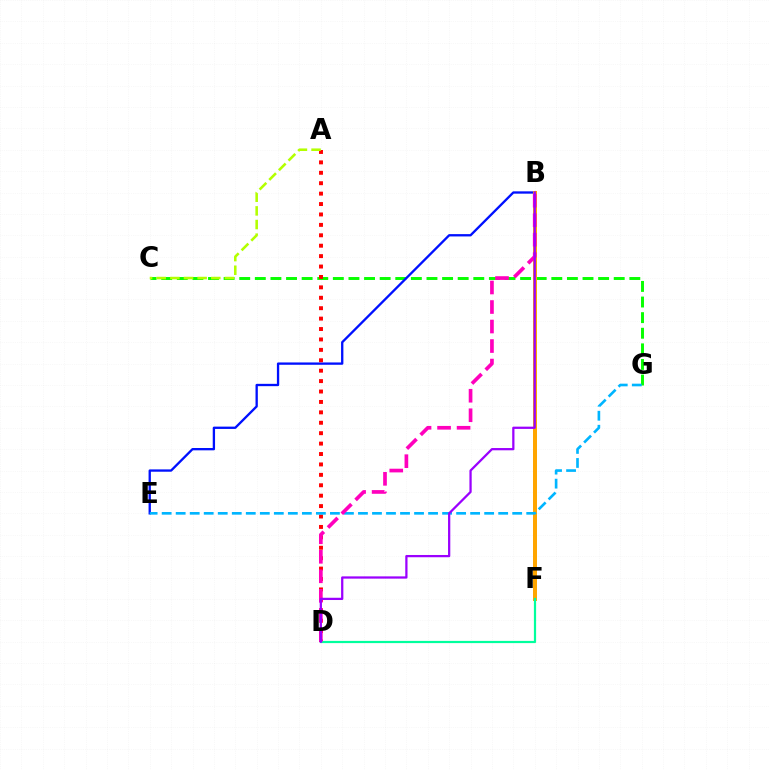{('C', 'G'): [{'color': '#08ff00', 'line_style': 'dashed', 'thickness': 2.12}], ('B', 'E'): [{'color': '#0010ff', 'line_style': 'solid', 'thickness': 1.67}], ('A', 'D'): [{'color': '#ff0000', 'line_style': 'dotted', 'thickness': 2.83}], ('B', 'F'): [{'color': '#ffa500', 'line_style': 'solid', 'thickness': 2.88}], ('D', 'F'): [{'color': '#00ff9d', 'line_style': 'solid', 'thickness': 1.59}], ('E', 'G'): [{'color': '#00b5ff', 'line_style': 'dashed', 'thickness': 1.9}], ('A', 'C'): [{'color': '#b3ff00', 'line_style': 'dashed', 'thickness': 1.85}], ('B', 'D'): [{'color': '#ff00bd', 'line_style': 'dashed', 'thickness': 2.65}, {'color': '#9b00ff', 'line_style': 'solid', 'thickness': 1.62}]}